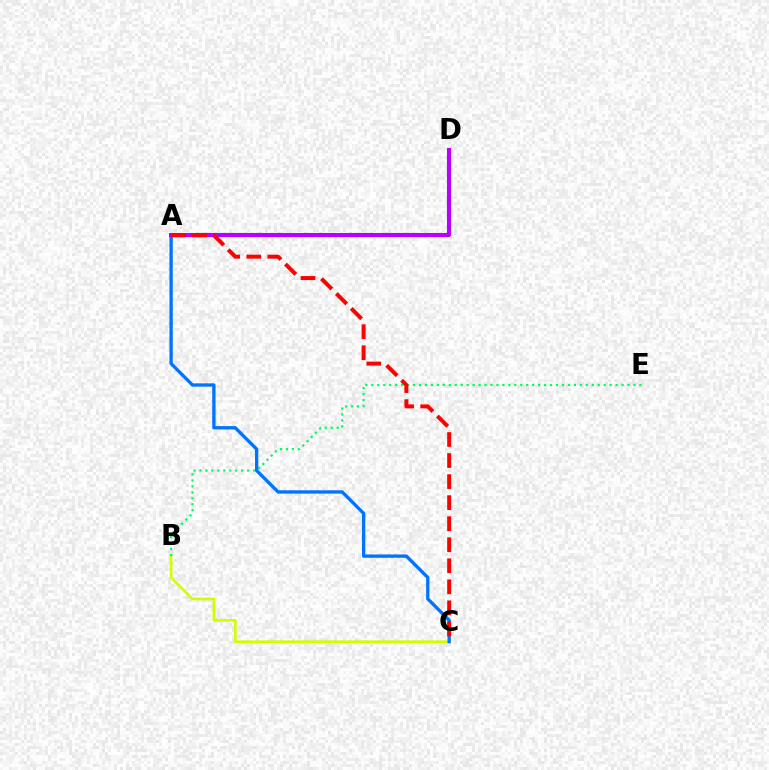{('B', 'C'): [{'color': '#d1ff00', 'line_style': 'solid', 'thickness': 1.91}], ('B', 'E'): [{'color': '#00ff5c', 'line_style': 'dotted', 'thickness': 1.62}], ('A', 'C'): [{'color': '#0074ff', 'line_style': 'solid', 'thickness': 2.39}, {'color': '#ff0000', 'line_style': 'dashed', 'thickness': 2.86}], ('A', 'D'): [{'color': '#b900ff', 'line_style': 'solid', 'thickness': 2.94}]}